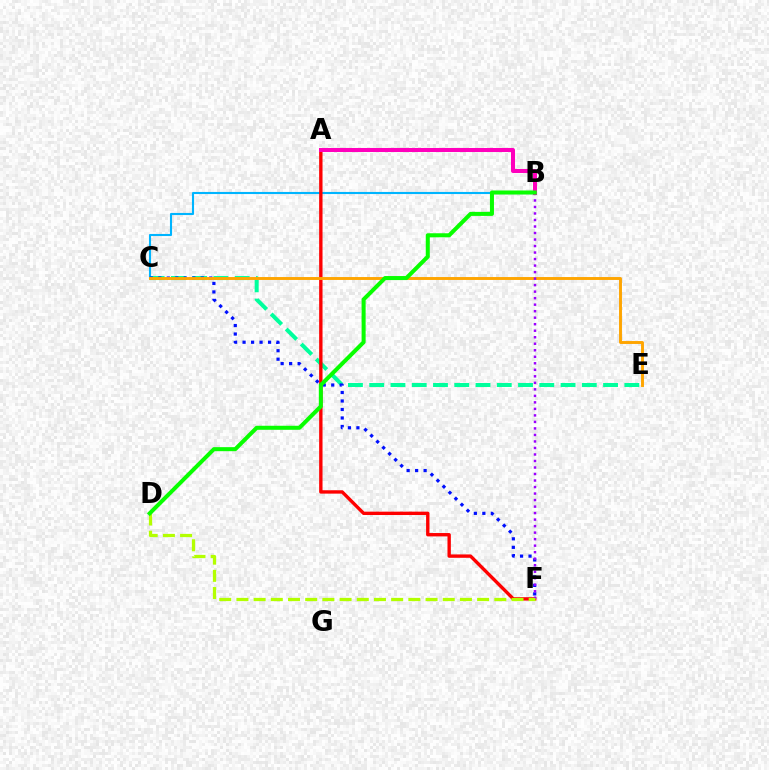{('C', 'E'): [{'color': '#00ff9d', 'line_style': 'dashed', 'thickness': 2.89}, {'color': '#ffa500', 'line_style': 'solid', 'thickness': 2.1}], ('B', 'C'): [{'color': '#00b5ff', 'line_style': 'solid', 'thickness': 1.51}], ('C', 'F'): [{'color': '#0010ff', 'line_style': 'dotted', 'thickness': 2.31}], ('A', 'F'): [{'color': '#ff0000', 'line_style': 'solid', 'thickness': 2.43}], ('B', 'F'): [{'color': '#9b00ff', 'line_style': 'dotted', 'thickness': 1.77}], ('A', 'B'): [{'color': '#ff00bd', 'line_style': 'solid', 'thickness': 2.9}], ('D', 'F'): [{'color': '#b3ff00', 'line_style': 'dashed', 'thickness': 2.34}], ('B', 'D'): [{'color': '#08ff00', 'line_style': 'solid', 'thickness': 2.9}]}